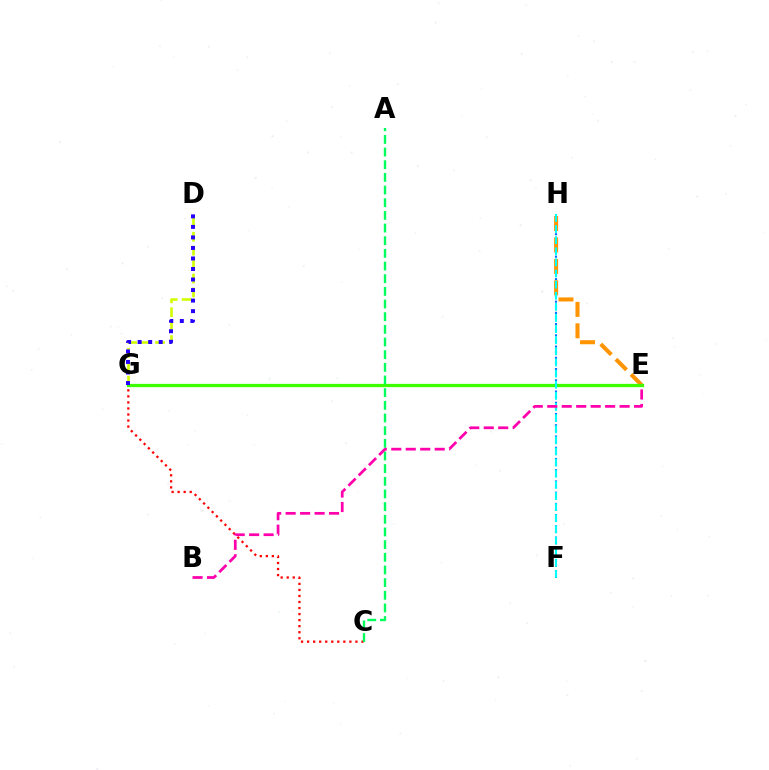{('D', 'G'): [{'color': '#d1ff00', 'line_style': 'dashed', 'thickness': 1.89}, {'color': '#2500ff', 'line_style': 'dotted', 'thickness': 2.86}], ('C', 'G'): [{'color': '#ff0000', 'line_style': 'dotted', 'thickness': 1.64}], ('E', 'G'): [{'color': '#b900ff', 'line_style': 'dashed', 'thickness': 2.13}, {'color': '#3dff00', 'line_style': 'solid', 'thickness': 2.36}], ('F', 'H'): [{'color': '#0074ff', 'line_style': 'dotted', 'thickness': 1.53}, {'color': '#00fff6', 'line_style': 'dashed', 'thickness': 1.51}], ('E', 'H'): [{'color': '#ff9400', 'line_style': 'dashed', 'thickness': 2.91}], ('A', 'C'): [{'color': '#00ff5c', 'line_style': 'dashed', 'thickness': 1.72}], ('B', 'E'): [{'color': '#ff00ac', 'line_style': 'dashed', 'thickness': 1.97}]}